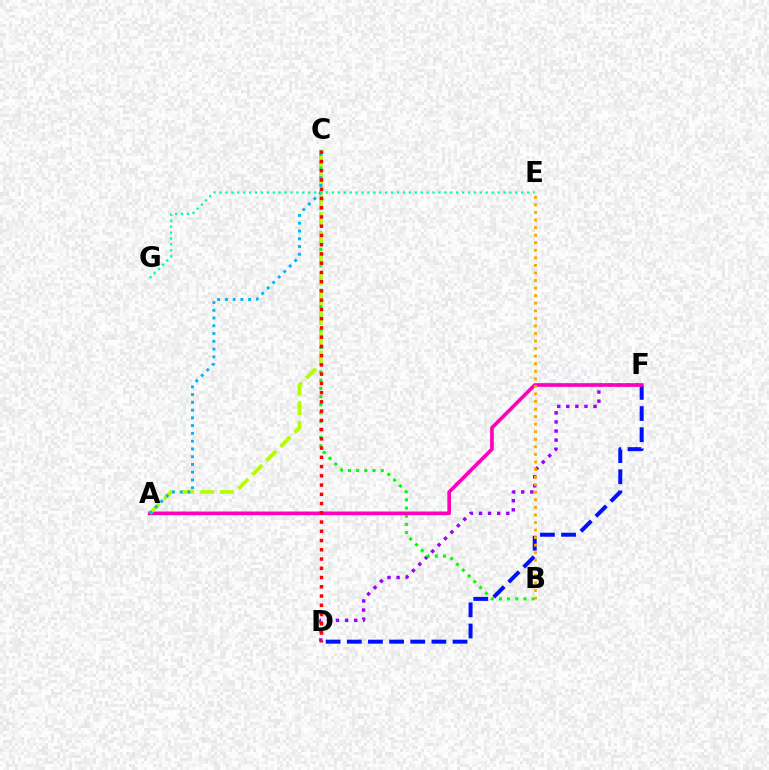{('D', 'F'): [{'color': '#9b00ff', 'line_style': 'dotted', 'thickness': 2.47}, {'color': '#0010ff', 'line_style': 'dashed', 'thickness': 2.87}], ('B', 'C'): [{'color': '#08ff00', 'line_style': 'dotted', 'thickness': 2.22}], ('A', 'F'): [{'color': '#ff00bd', 'line_style': 'solid', 'thickness': 2.63}], ('A', 'C'): [{'color': '#b3ff00', 'line_style': 'dashed', 'thickness': 2.69}, {'color': '#00b5ff', 'line_style': 'dotted', 'thickness': 2.11}], ('C', 'D'): [{'color': '#ff0000', 'line_style': 'dotted', 'thickness': 2.51}], ('E', 'G'): [{'color': '#00ff9d', 'line_style': 'dotted', 'thickness': 1.61}], ('B', 'E'): [{'color': '#ffa500', 'line_style': 'dotted', 'thickness': 2.05}]}